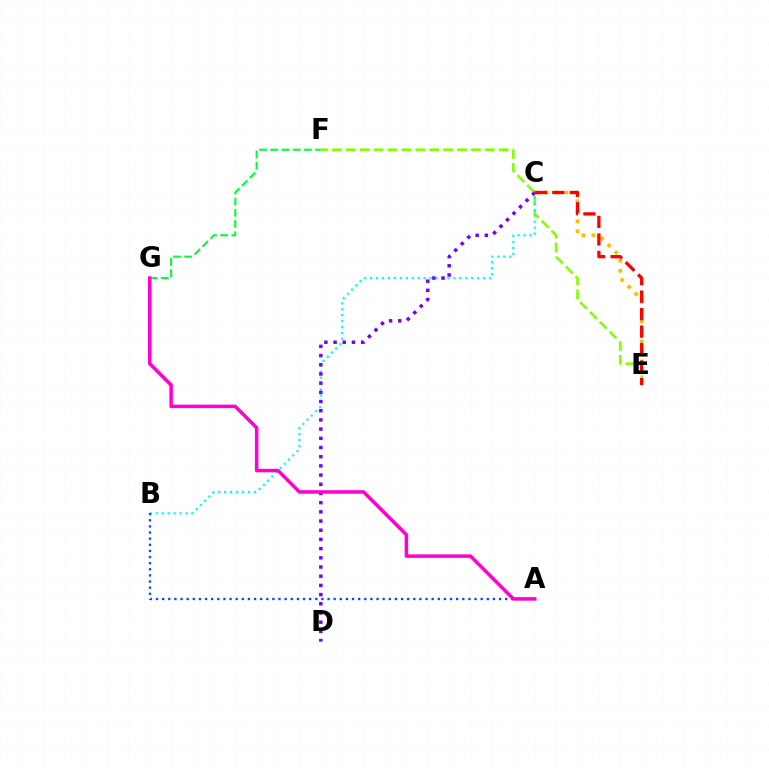{('F', 'G'): [{'color': '#00ff39', 'line_style': 'dashed', 'thickness': 1.52}], ('E', 'F'): [{'color': '#84ff00', 'line_style': 'dashed', 'thickness': 1.89}], ('C', 'E'): [{'color': '#ffbd00', 'line_style': 'dotted', 'thickness': 2.71}, {'color': '#ff0000', 'line_style': 'dashed', 'thickness': 2.38}], ('B', 'C'): [{'color': '#00fff6', 'line_style': 'dotted', 'thickness': 1.61}], ('A', 'B'): [{'color': '#004bff', 'line_style': 'dotted', 'thickness': 1.66}], ('C', 'D'): [{'color': '#7200ff', 'line_style': 'dotted', 'thickness': 2.5}], ('A', 'G'): [{'color': '#ff00cf', 'line_style': 'solid', 'thickness': 2.53}]}